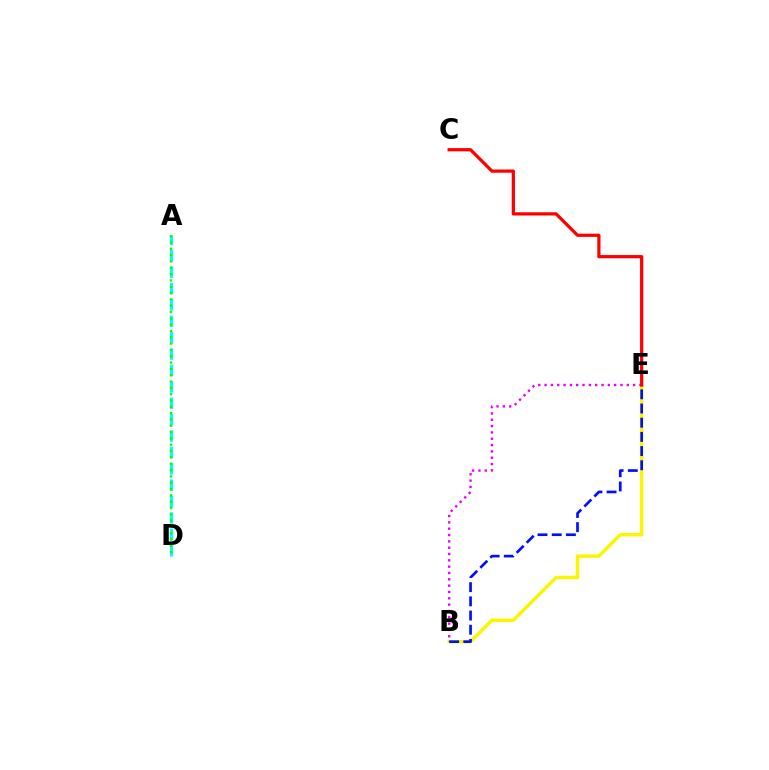{('B', 'E'): [{'color': '#fcf500', 'line_style': 'solid', 'thickness': 2.47}, {'color': '#ee00ff', 'line_style': 'dotted', 'thickness': 1.72}, {'color': '#0010ff', 'line_style': 'dashed', 'thickness': 1.93}], ('A', 'D'): [{'color': '#00fff6', 'line_style': 'dashed', 'thickness': 2.23}, {'color': '#08ff00', 'line_style': 'dotted', 'thickness': 1.72}], ('C', 'E'): [{'color': '#ff0000', 'line_style': 'solid', 'thickness': 2.33}]}